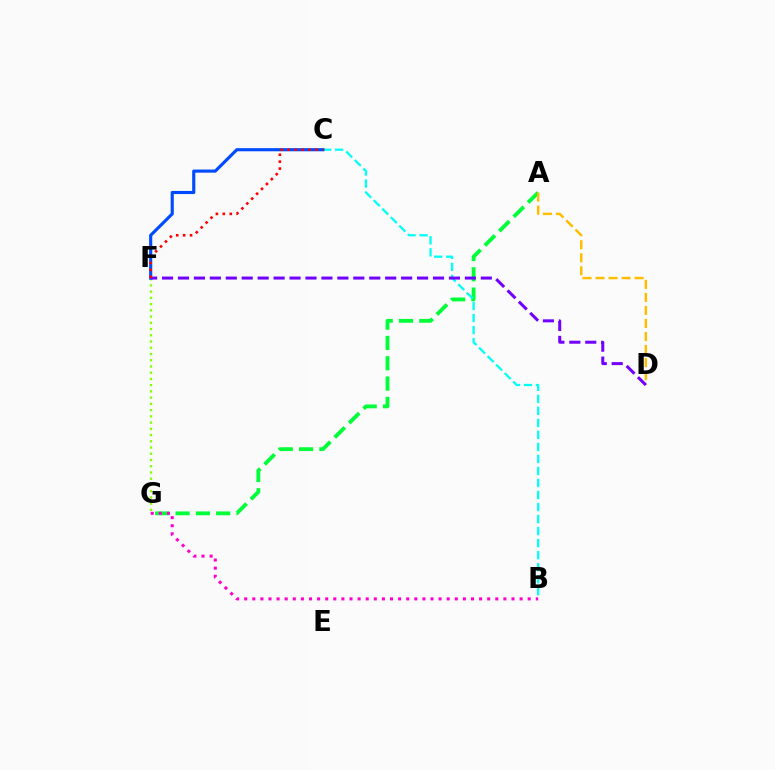{('A', 'G'): [{'color': '#00ff39', 'line_style': 'dashed', 'thickness': 2.76}], ('A', 'D'): [{'color': '#ffbd00', 'line_style': 'dashed', 'thickness': 1.77}], ('F', 'G'): [{'color': '#84ff00', 'line_style': 'dotted', 'thickness': 1.69}], ('B', 'C'): [{'color': '#00fff6', 'line_style': 'dashed', 'thickness': 1.63}], ('B', 'G'): [{'color': '#ff00cf', 'line_style': 'dotted', 'thickness': 2.2}], ('C', 'F'): [{'color': '#004bff', 'line_style': 'solid', 'thickness': 2.26}, {'color': '#ff0000', 'line_style': 'dotted', 'thickness': 1.88}], ('D', 'F'): [{'color': '#7200ff', 'line_style': 'dashed', 'thickness': 2.17}]}